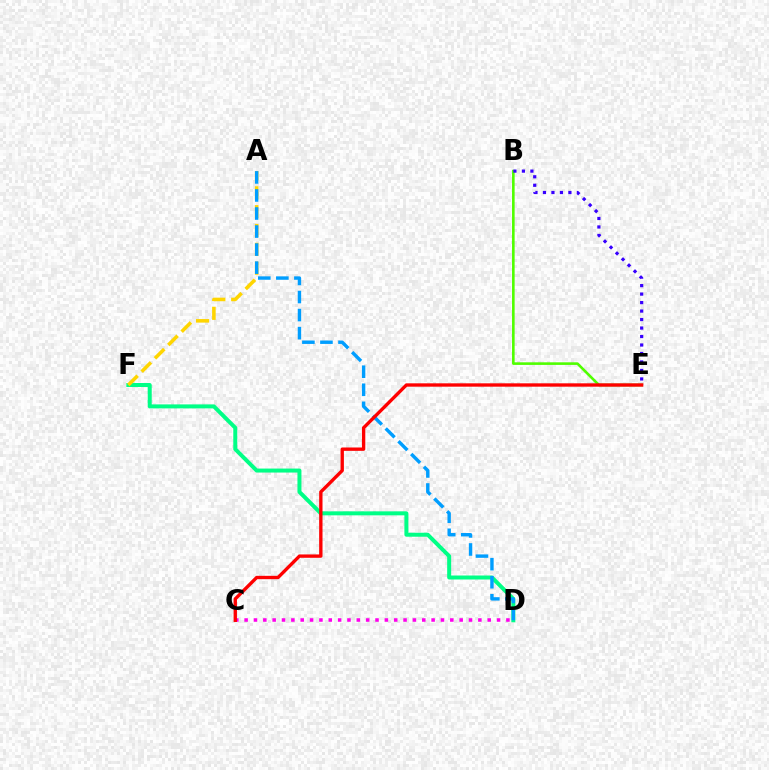{('D', 'F'): [{'color': '#00ff86', 'line_style': 'solid', 'thickness': 2.87}], ('B', 'E'): [{'color': '#4fff00', 'line_style': 'solid', 'thickness': 1.87}, {'color': '#3700ff', 'line_style': 'dotted', 'thickness': 2.31}], ('A', 'F'): [{'color': '#ffd500', 'line_style': 'dashed', 'thickness': 2.56}], ('A', 'D'): [{'color': '#009eff', 'line_style': 'dashed', 'thickness': 2.45}], ('C', 'D'): [{'color': '#ff00ed', 'line_style': 'dotted', 'thickness': 2.54}], ('C', 'E'): [{'color': '#ff0000', 'line_style': 'solid', 'thickness': 2.41}]}